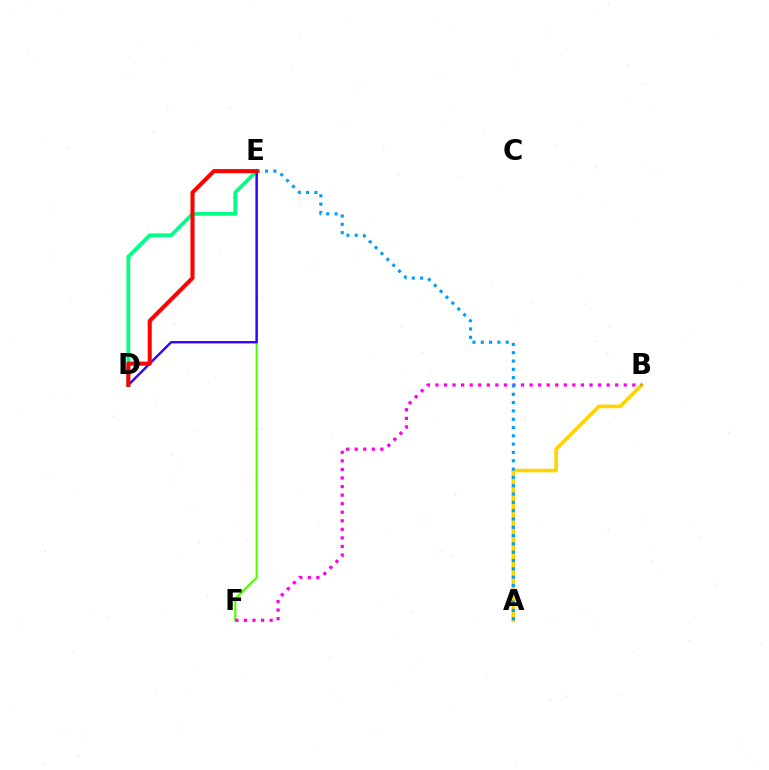{('D', 'E'): [{'color': '#00ff86', 'line_style': 'solid', 'thickness': 2.69}, {'color': '#3700ff', 'line_style': 'solid', 'thickness': 1.73}, {'color': '#ff0000', 'line_style': 'solid', 'thickness': 2.92}], ('A', 'B'): [{'color': '#ffd500', 'line_style': 'solid', 'thickness': 2.6}], ('E', 'F'): [{'color': '#4fff00', 'line_style': 'solid', 'thickness': 1.55}], ('B', 'F'): [{'color': '#ff00ed', 'line_style': 'dotted', 'thickness': 2.33}], ('A', 'E'): [{'color': '#009eff', 'line_style': 'dotted', 'thickness': 2.26}]}